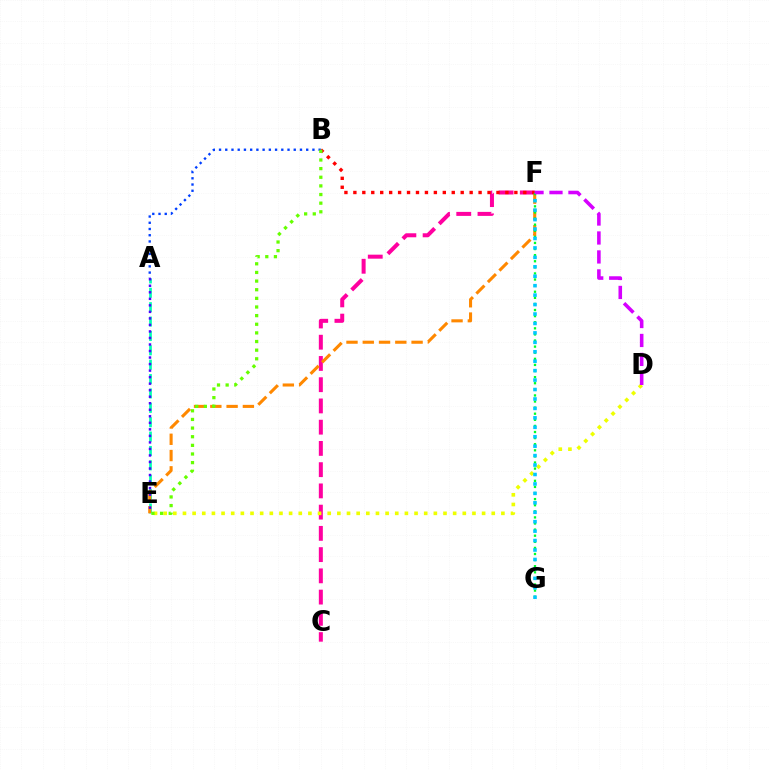{('A', 'E'): [{'color': '#00ffaf', 'line_style': 'dashed', 'thickness': 1.95}, {'color': '#4f00ff', 'line_style': 'dotted', 'thickness': 1.77}], ('C', 'F'): [{'color': '#ff00a0', 'line_style': 'dashed', 'thickness': 2.89}], ('E', 'F'): [{'color': '#ff8800', 'line_style': 'dashed', 'thickness': 2.21}], ('D', 'E'): [{'color': '#eeff00', 'line_style': 'dotted', 'thickness': 2.62}], ('B', 'F'): [{'color': '#ff0000', 'line_style': 'dotted', 'thickness': 2.43}], ('F', 'G'): [{'color': '#00ff27', 'line_style': 'dotted', 'thickness': 1.66}, {'color': '#00c7ff', 'line_style': 'dotted', 'thickness': 2.56}], ('A', 'B'): [{'color': '#003fff', 'line_style': 'dotted', 'thickness': 1.69}], ('D', 'F'): [{'color': '#d600ff', 'line_style': 'dashed', 'thickness': 2.58}], ('B', 'E'): [{'color': '#66ff00', 'line_style': 'dotted', 'thickness': 2.35}]}